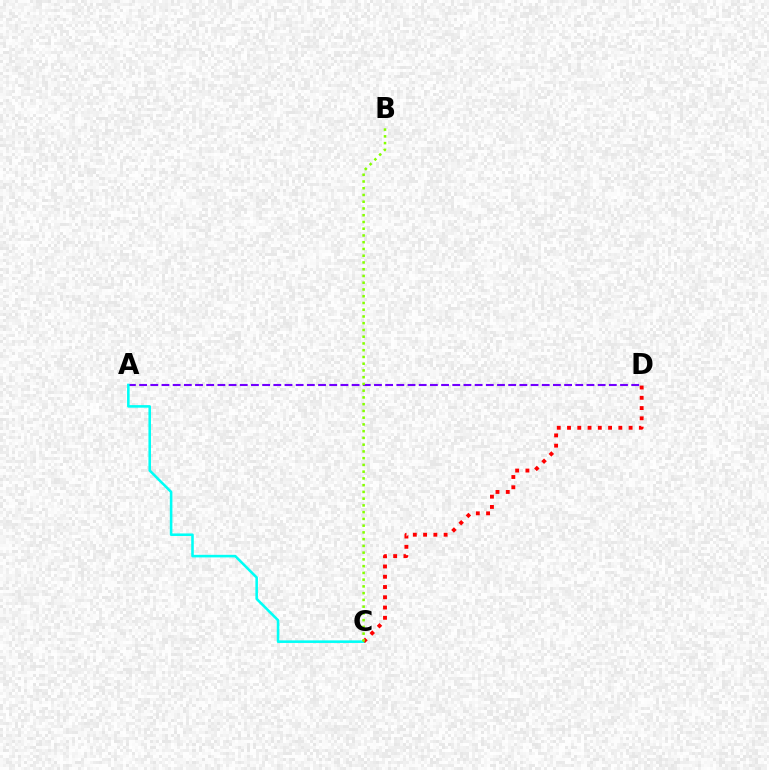{('A', 'D'): [{'color': '#7200ff', 'line_style': 'dashed', 'thickness': 1.52}], ('A', 'C'): [{'color': '#00fff6', 'line_style': 'solid', 'thickness': 1.85}], ('C', 'D'): [{'color': '#ff0000', 'line_style': 'dotted', 'thickness': 2.79}], ('B', 'C'): [{'color': '#84ff00', 'line_style': 'dotted', 'thickness': 1.83}]}